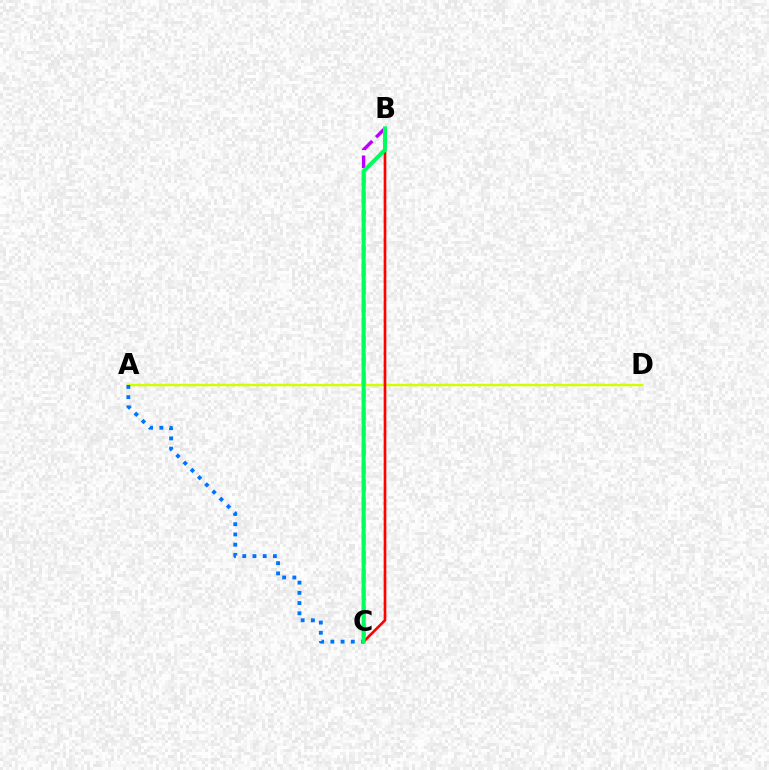{('A', 'D'): [{'color': '#d1ff00', 'line_style': 'solid', 'thickness': 1.79}], ('A', 'C'): [{'color': '#0074ff', 'line_style': 'dotted', 'thickness': 2.78}], ('B', 'C'): [{'color': '#b900ff', 'line_style': 'dashed', 'thickness': 2.45}, {'color': '#ff0000', 'line_style': 'solid', 'thickness': 1.92}, {'color': '#00ff5c', 'line_style': 'solid', 'thickness': 2.88}]}